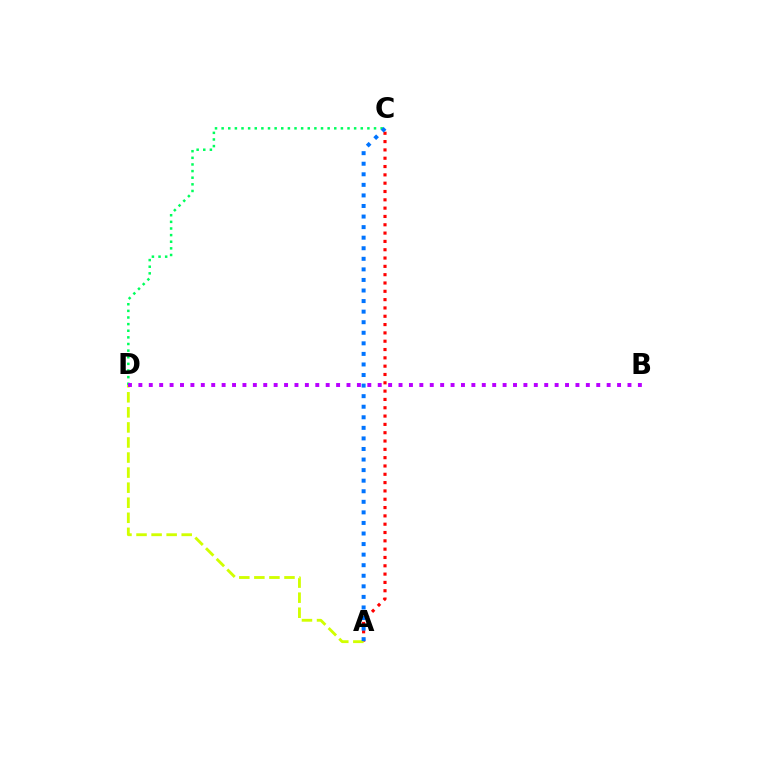{('C', 'D'): [{'color': '#00ff5c', 'line_style': 'dotted', 'thickness': 1.8}], ('A', 'C'): [{'color': '#ff0000', 'line_style': 'dotted', 'thickness': 2.26}, {'color': '#0074ff', 'line_style': 'dotted', 'thickness': 2.87}], ('A', 'D'): [{'color': '#d1ff00', 'line_style': 'dashed', 'thickness': 2.05}], ('B', 'D'): [{'color': '#b900ff', 'line_style': 'dotted', 'thickness': 2.83}]}